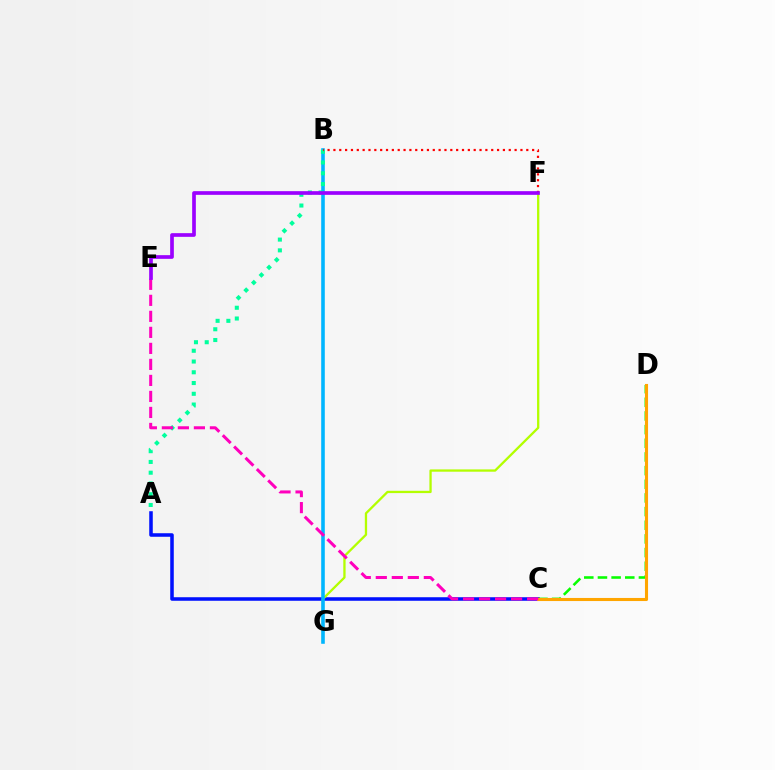{('A', 'C'): [{'color': '#0010ff', 'line_style': 'solid', 'thickness': 2.55}], ('C', 'D'): [{'color': '#08ff00', 'line_style': 'dashed', 'thickness': 1.86}, {'color': '#ffa500', 'line_style': 'solid', 'thickness': 2.23}], ('F', 'G'): [{'color': '#b3ff00', 'line_style': 'solid', 'thickness': 1.65}], ('B', 'G'): [{'color': '#00b5ff', 'line_style': 'solid', 'thickness': 2.58}], ('A', 'B'): [{'color': '#00ff9d', 'line_style': 'dotted', 'thickness': 2.92}], ('B', 'F'): [{'color': '#ff0000', 'line_style': 'dotted', 'thickness': 1.59}], ('C', 'E'): [{'color': '#ff00bd', 'line_style': 'dashed', 'thickness': 2.18}], ('E', 'F'): [{'color': '#9b00ff', 'line_style': 'solid', 'thickness': 2.65}]}